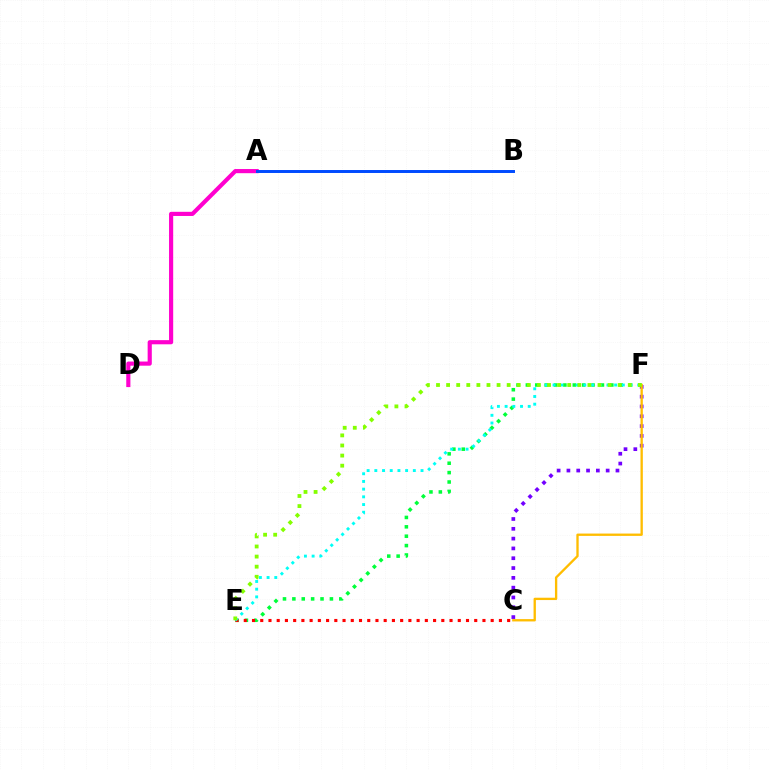{('E', 'F'): [{'color': '#00ff39', 'line_style': 'dotted', 'thickness': 2.55}, {'color': '#00fff6', 'line_style': 'dotted', 'thickness': 2.09}, {'color': '#84ff00', 'line_style': 'dotted', 'thickness': 2.74}], ('C', 'F'): [{'color': '#7200ff', 'line_style': 'dotted', 'thickness': 2.67}, {'color': '#ffbd00', 'line_style': 'solid', 'thickness': 1.68}], ('C', 'E'): [{'color': '#ff0000', 'line_style': 'dotted', 'thickness': 2.24}], ('A', 'D'): [{'color': '#ff00cf', 'line_style': 'solid', 'thickness': 2.99}], ('A', 'B'): [{'color': '#004bff', 'line_style': 'solid', 'thickness': 2.13}]}